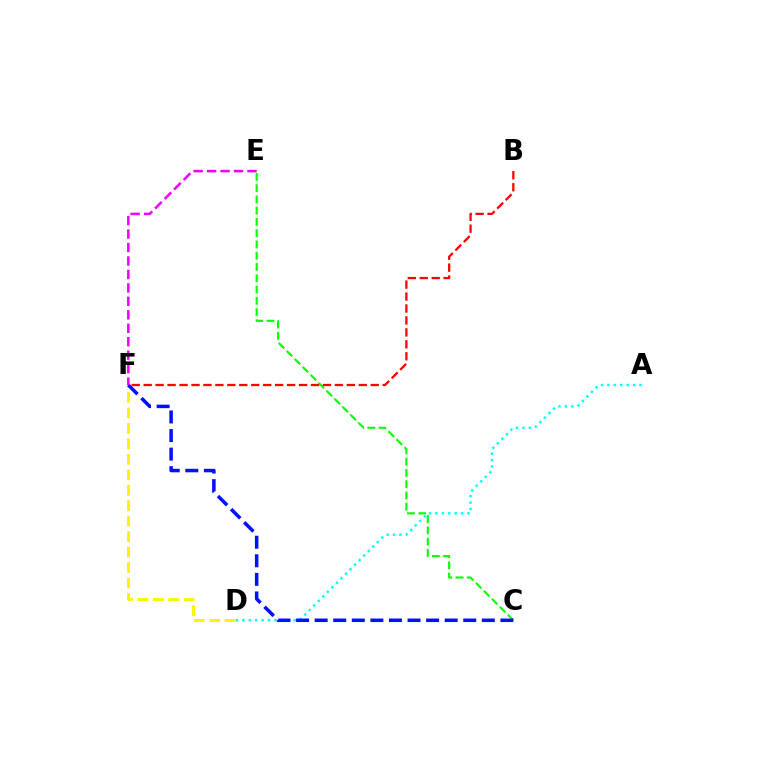{('C', 'E'): [{'color': '#08ff00', 'line_style': 'dashed', 'thickness': 1.53}], ('A', 'D'): [{'color': '#00fff6', 'line_style': 'dotted', 'thickness': 1.74}], ('D', 'F'): [{'color': '#fcf500', 'line_style': 'dashed', 'thickness': 2.1}], ('C', 'F'): [{'color': '#0010ff', 'line_style': 'dashed', 'thickness': 2.52}], ('B', 'F'): [{'color': '#ff0000', 'line_style': 'dashed', 'thickness': 1.62}], ('E', 'F'): [{'color': '#ee00ff', 'line_style': 'dashed', 'thickness': 1.83}]}